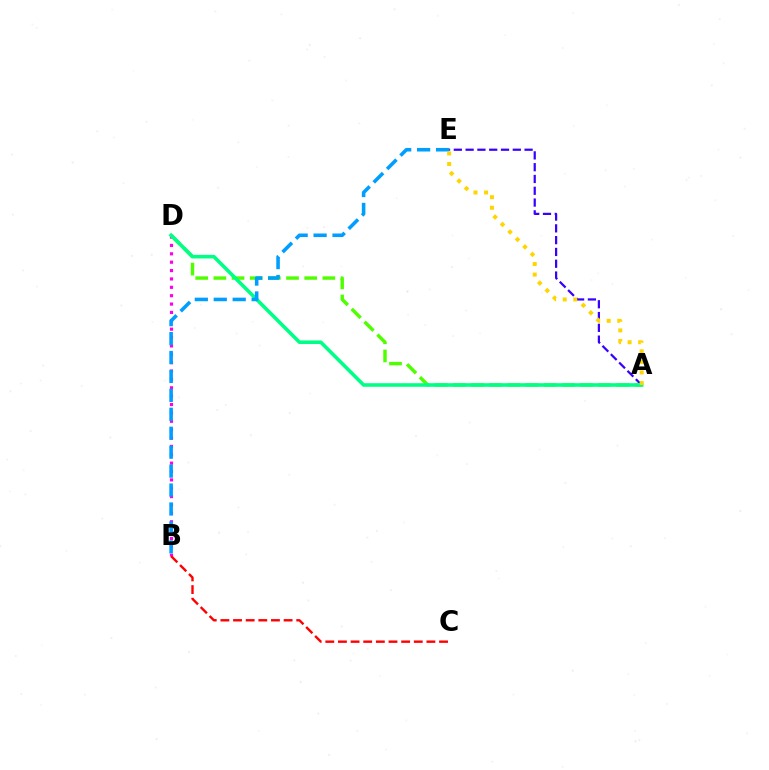{('A', 'E'): [{'color': '#3700ff', 'line_style': 'dashed', 'thickness': 1.6}, {'color': '#ffd500', 'line_style': 'dotted', 'thickness': 2.87}], ('B', 'D'): [{'color': '#ff00ed', 'line_style': 'dotted', 'thickness': 2.27}], ('A', 'D'): [{'color': '#4fff00', 'line_style': 'dashed', 'thickness': 2.47}, {'color': '#00ff86', 'line_style': 'solid', 'thickness': 2.58}], ('B', 'C'): [{'color': '#ff0000', 'line_style': 'dashed', 'thickness': 1.72}], ('B', 'E'): [{'color': '#009eff', 'line_style': 'dashed', 'thickness': 2.57}]}